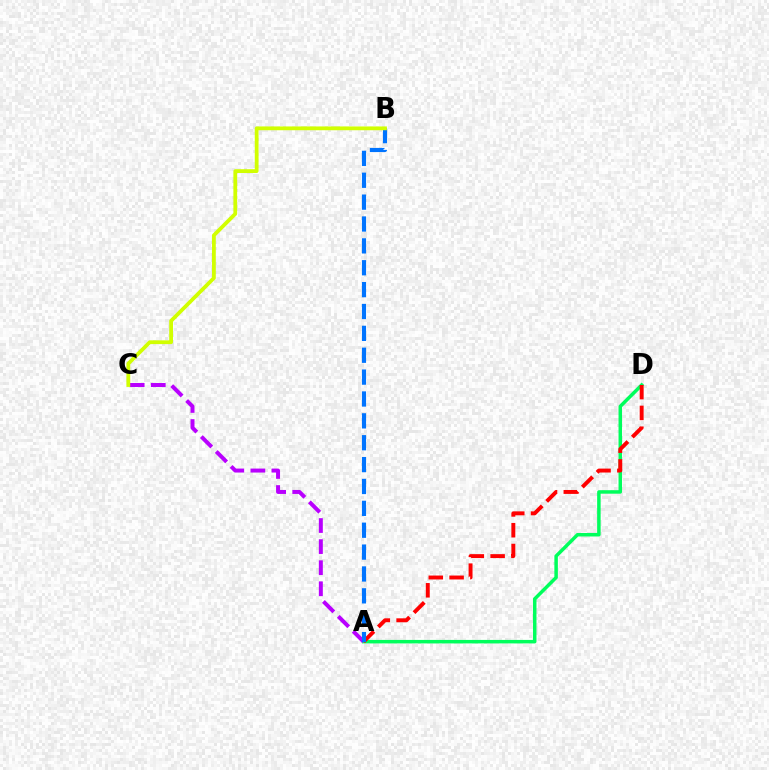{('A', 'D'): [{'color': '#00ff5c', 'line_style': 'solid', 'thickness': 2.52}, {'color': '#ff0000', 'line_style': 'dashed', 'thickness': 2.83}], ('A', 'C'): [{'color': '#b900ff', 'line_style': 'dashed', 'thickness': 2.86}], ('A', 'B'): [{'color': '#0074ff', 'line_style': 'dashed', 'thickness': 2.97}], ('B', 'C'): [{'color': '#d1ff00', 'line_style': 'solid', 'thickness': 2.73}]}